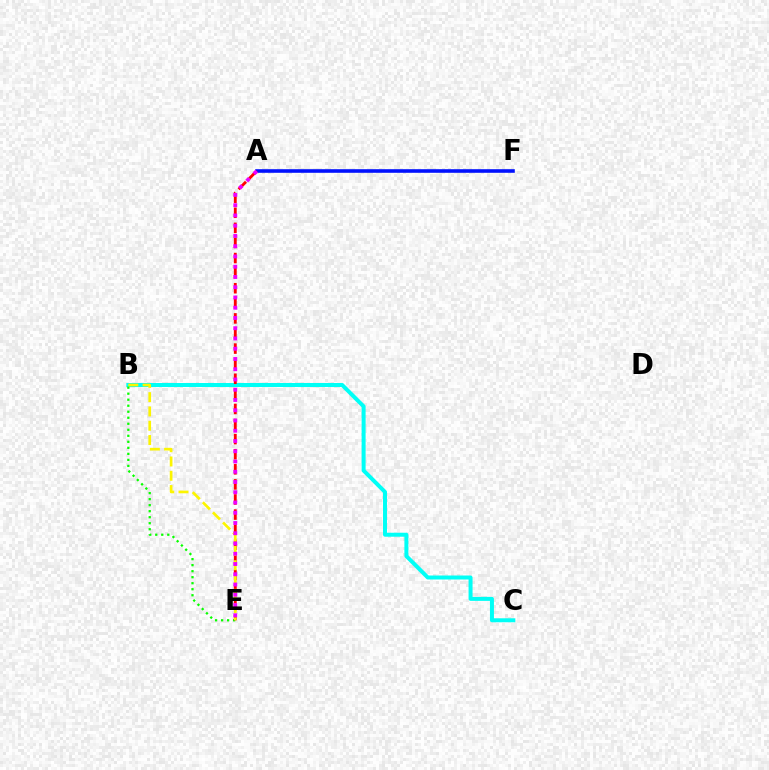{('B', 'C'): [{'color': '#00fff6', 'line_style': 'solid', 'thickness': 2.87}], ('B', 'E'): [{'color': '#08ff00', 'line_style': 'dotted', 'thickness': 1.63}, {'color': '#fcf500', 'line_style': 'dashed', 'thickness': 1.94}], ('A', 'F'): [{'color': '#0010ff', 'line_style': 'solid', 'thickness': 2.59}], ('A', 'E'): [{'color': '#ff0000', 'line_style': 'dashed', 'thickness': 2.05}, {'color': '#ee00ff', 'line_style': 'dotted', 'thickness': 2.79}]}